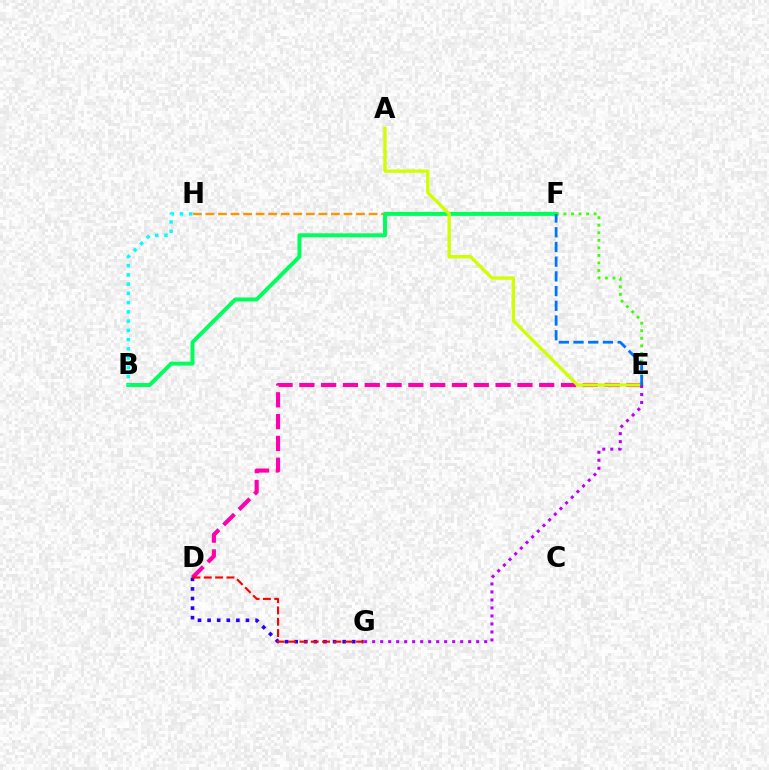{('F', 'H'): [{'color': '#ff9400', 'line_style': 'dashed', 'thickness': 1.7}], ('D', 'E'): [{'color': '#ff00ac', 'line_style': 'dashed', 'thickness': 2.96}], ('B', 'F'): [{'color': '#00ff5c', 'line_style': 'solid', 'thickness': 2.86}], ('D', 'G'): [{'color': '#2500ff', 'line_style': 'dotted', 'thickness': 2.61}, {'color': '#ff0000', 'line_style': 'dashed', 'thickness': 1.54}], ('A', 'E'): [{'color': '#d1ff00', 'line_style': 'solid', 'thickness': 2.38}], ('E', 'G'): [{'color': '#b900ff', 'line_style': 'dotted', 'thickness': 2.17}], ('B', 'H'): [{'color': '#00fff6', 'line_style': 'dotted', 'thickness': 2.51}], ('E', 'F'): [{'color': '#3dff00', 'line_style': 'dotted', 'thickness': 2.05}, {'color': '#0074ff', 'line_style': 'dashed', 'thickness': 2.0}]}